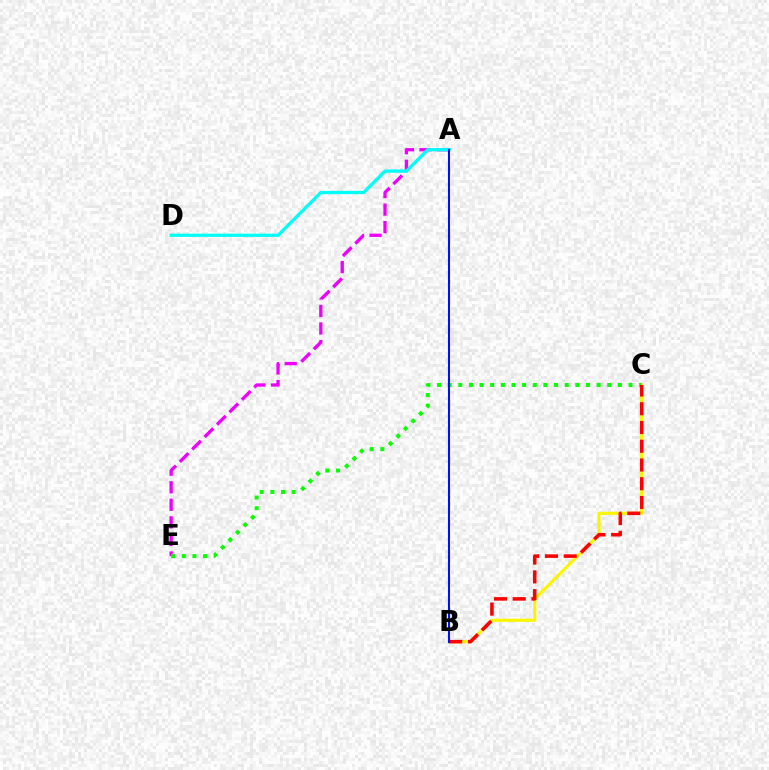{('B', 'C'): [{'color': '#fcf500', 'line_style': 'solid', 'thickness': 2.28}, {'color': '#ff0000', 'line_style': 'dashed', 'thickness': 2.55}], ('A', 'E'): [{'color': '#ee00ff', 'line_style': 'dashed', 'thickness': 2.39}], ('C', 'E'): [{'color': '#08ff00', 'line_style': 'dotted', 'thickness': 2.89}], ('A', 'D'): [{'color': '#00fff6', 'line_style': 'solid', 'thickness': 2.36}], ('A', 'B'): [{'color': '#0010ff', 'line_style': 'solid', 'thickness': 1.5}]}